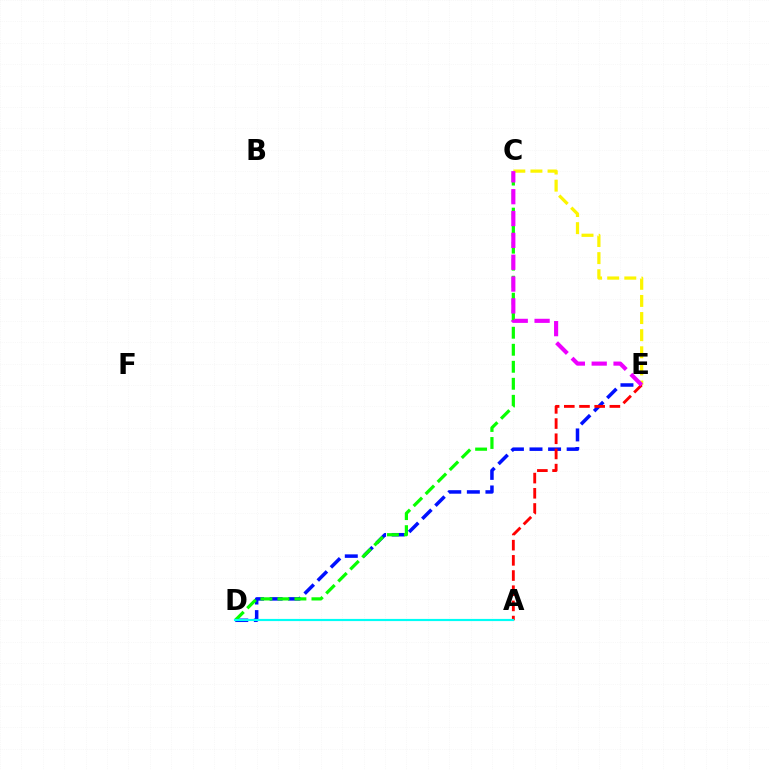{('D', 'E'): [{'color': '#0010ff', 'line_style': 'dashed', 'thickness': 2.52}], ('A', 'E'): [{'color': '#ff0000', 'line_style': 'dashed', 'thickness': 2.06}], ('C', 'D'): [{'color': '#08ff00', 'line_style': 'dashed', 'thickness': 2.31}], ('A', 'D'): [{'color': '#00fff6', 'line_style': 'solid', 'thickness': 1.57}], ('C', 'E'): [{'color': '#fcf500', 'line_style': 'dashed', 'thickness': 2.33}, {'color': '#ee00ff', 'line_style': 'dashed', 'thickness': 2.97}]}